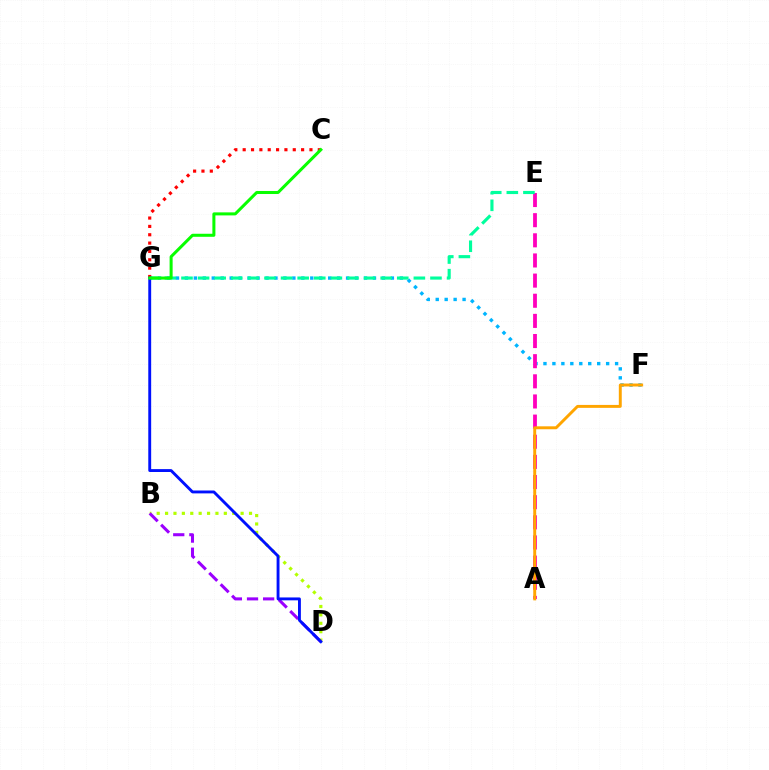{('B', 'D'): [{'color': '#b3ff00', 'line_style': 'dotted', 'thickness': 2.28}, {'color': '#9b00ff', 'line_style': 'dashed', 'thickness': 2.19}], ('F', 'G'): [{'color': '#00b5ff', 'line_style': 'dotted', 'thickness': 2.43}], ('A', 'E'): [{'color': '#ff00bd', 'line_style': 'dashed', 'thickness': 2.74}], ('A', 'F'): [{'color': '#ffa500', 'line_style': 'solid', 'thickness': 2.11}], ('C', 'G'): [{'color': '#ff0000', 'line_style': 'dotted', 'thickness': 2.27}, {'color': '#08ff00', 'line_style': 'solid', 'thickness': 2.18}], ('E', 'G'): [{'color': '#00ff9d', 'line_style': 'dashed', 'thickness': 2.25}], ('D', 'G'): [{'color': '#0010ff', 'line_style': 'solid', 'thickness': 2.08}]}